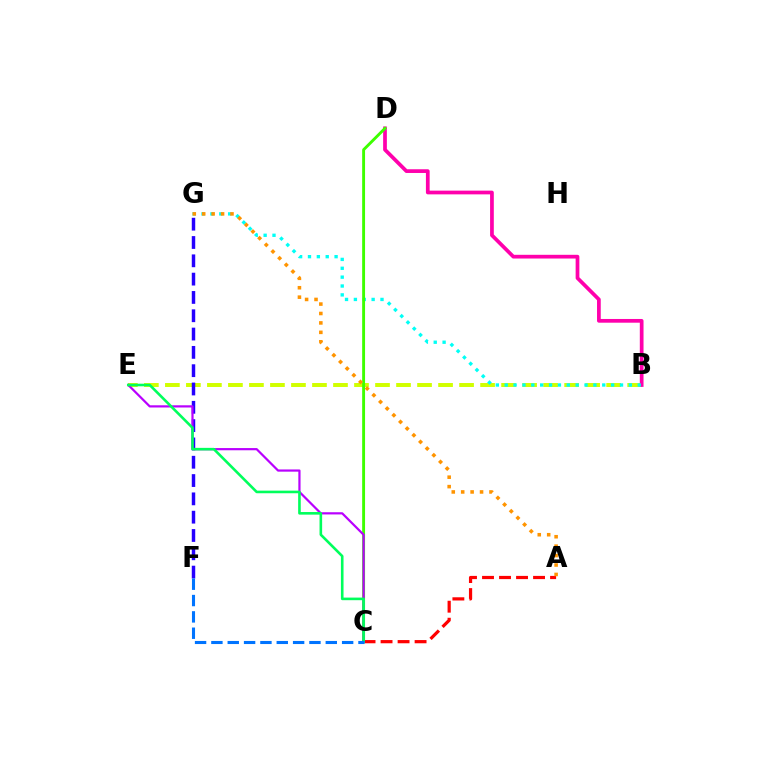{('B', 'E'): [{'color': '#d1ff00', 'line_style': 'dashed', 'thickness': 2.85}], ('B', 'D'): [{'color': '#ff00ac', 'line_style': 'solid', 'thickness': 2.68}], ('B', 'G'): [{'color': '#00fff6', 'line_style': 'dotted', 'thickness': 2.41}], ('C', 'D'): [{'color': '#3dff00', 'line_style': 'solid', 'thickness': 2.08}], ('F', 'G'): [{'color': '#2500ff', 'line_style': 'dashed', 'thickness': 2.49}], ('A', 'C'): [{'color': '#ff0000', 'line_style': 'dashed', 'thickness': 2.31}], ('A', 'G'): [{'color': '#ff9400', 'line_style': 'dotted', 'thickness': 2.56}], ('C', 'E'): [{'color': '#b900ff', 'line_style': 'solid', 'thickness': 1.59}, {'color': '#00ff5c', 'line_style': 'solid', 'thickness': 1.88}], ('C', 'F'): [{'color': '#0074ff', 'line_style': 'dashed', 'thickness': 2.22}]}